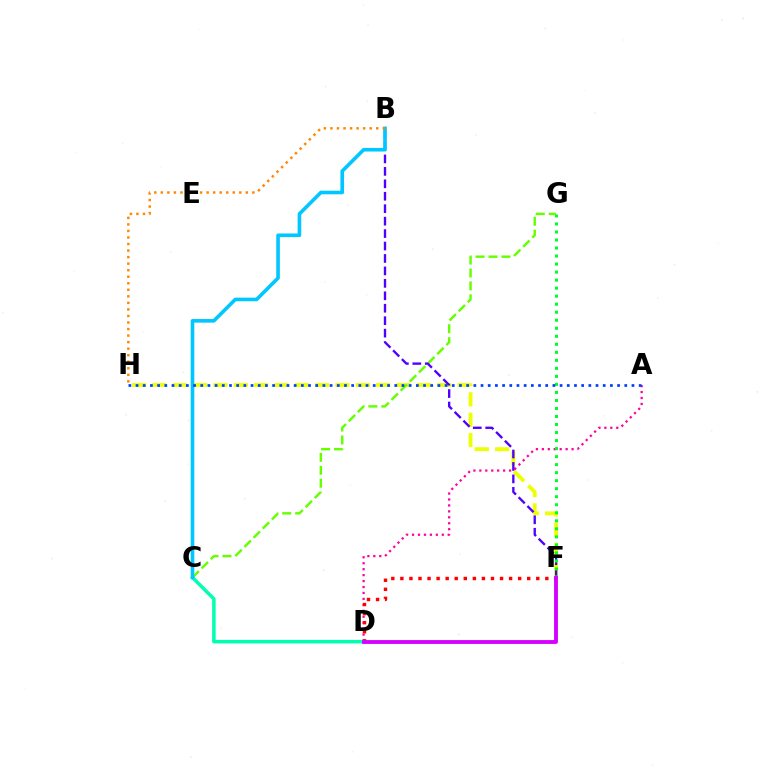{('A', 'D'): [{'color': '#ff00a0', 'line_style': 'dotted', 'thickness': 1.62}], ('F', 'H'): [{'color': '#eeff00', 'line_style': 'dashed', 'thickness': 2.76}], ('C', 'G'): [{'color': '#66ff00', 'line_style': 'dashed', 'thickness': 1.76}], ('B', 'F'): [{'color': '#4f00ff', 'line_style': 'dashed', 'thickness': 1.69}], ('D', 'F'): [{'color': '#ff0000', 'line_style': 'dotted', 'thickness': 2.46}, {'color': '#d600ff', 'line_style': 'solid', 'thickness': 2.77}], ('C', 'D'): [{'color': '#00ffaf', 'line_style': 'solid', 'thickness': 2.5}], ('F', 'G'): [{'color': '#00ff27', 'line_style': 'dotted', 'thickness': 2.18}], ('B', 'C'): [{'color': '#00c7ff', 'line_style': 'solid', 'thickness': 2.6}], ('B', 'H'): [{'color': '#ff8800', 'line_style': 'dotted', 'thickness': 1.78}], ('A', 'H'): [{'color': '#003fff', 'line_style': 'dotted', 'thickness': 1.95}]}